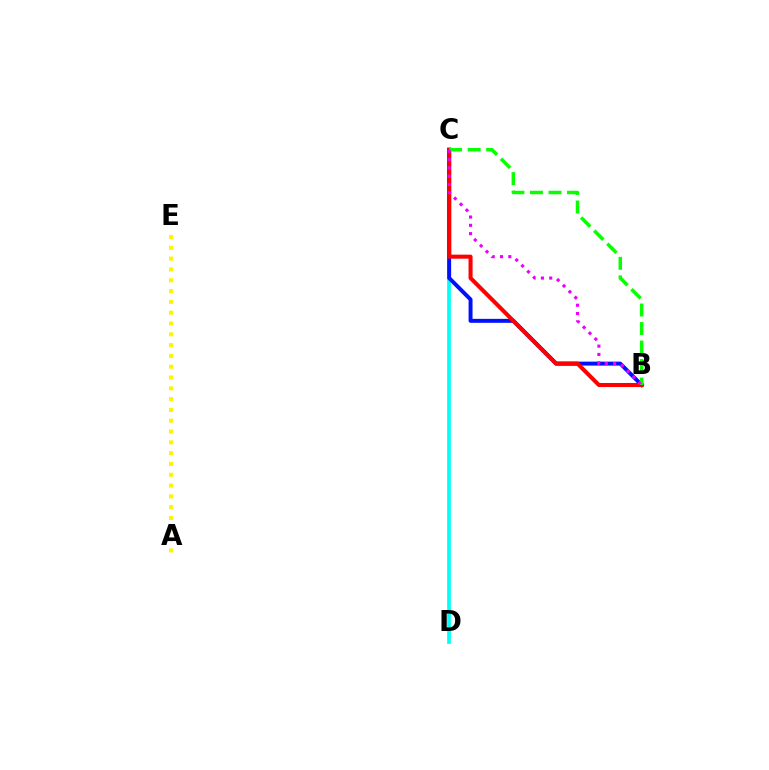{('C', 'D'): [{'color': '#00fff6', 'line_style': 'solid', 'thickness': 2.67}], ('B', 'C'): [{'color': '#0010ff', 'line_style': 'solid', 'thickness': 2.84}, {'color': '#ff0000', 'line_style': 'solid', 'thickness': 2.91}, {'color': '#08ff00', 'line_style': 'dashed', 'thickness': 2.51}, {'color': '#ee00ff', 'line_style': 'dotted', 'thickness': 2.25}], ('A', 'E'): [{'color': '#fcf500', 'line_style': 'dotted', 'thickness': 2.94}]}